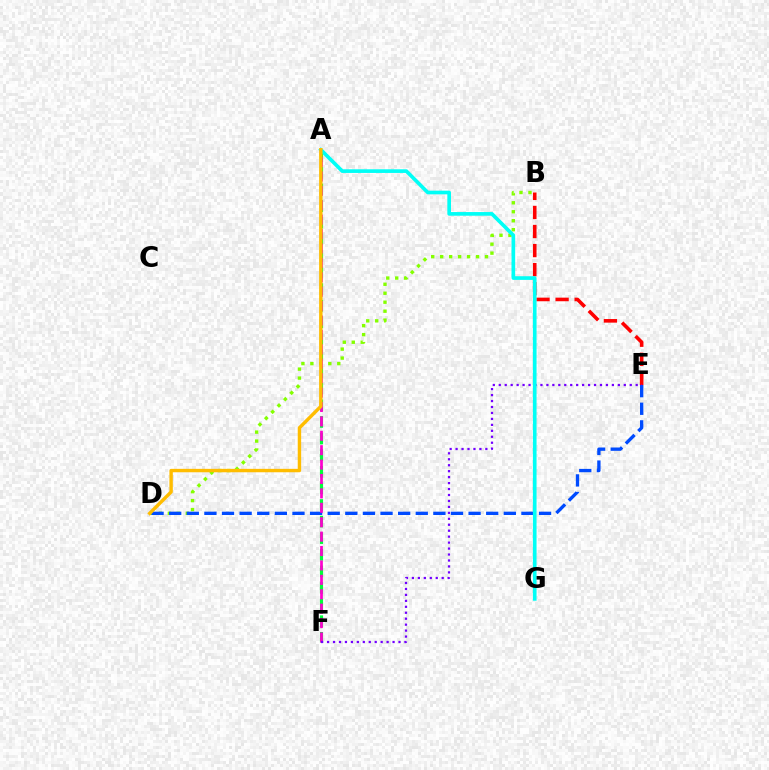{('B', 'D'): [{'color': '#84ff00', 'line_style': 'dotted', 'thickness': 2.44}], ('D', 'E'): [{'color': '#004bff', 'line_style': 'dashed', 'thickness': 2.39}], ('A', 'F'): [{'color': '#00ff39', 'line_style': 'dashed', 'thickness': 2.26}, {'color': '#ff00cf', 'line_style': 'dashed', 'thickness': 1.96}], ('B', 'E'): [{'color': '#ff0000', 'line_style': 'dashed', 'thickness': 2.59}], ('E', 'F'): [{'color': '#7200ff', 'line_style': 'dotted', 'thickness': 1.62}], ('A', 'G'): [{'color': '#00fff6', 'line_style': 'solid', 'thickness': 2.64}], ('A', 'D'): [{'color': '#ffbd00', 'line_style': 'solid', 'thickness': 2.46}]}